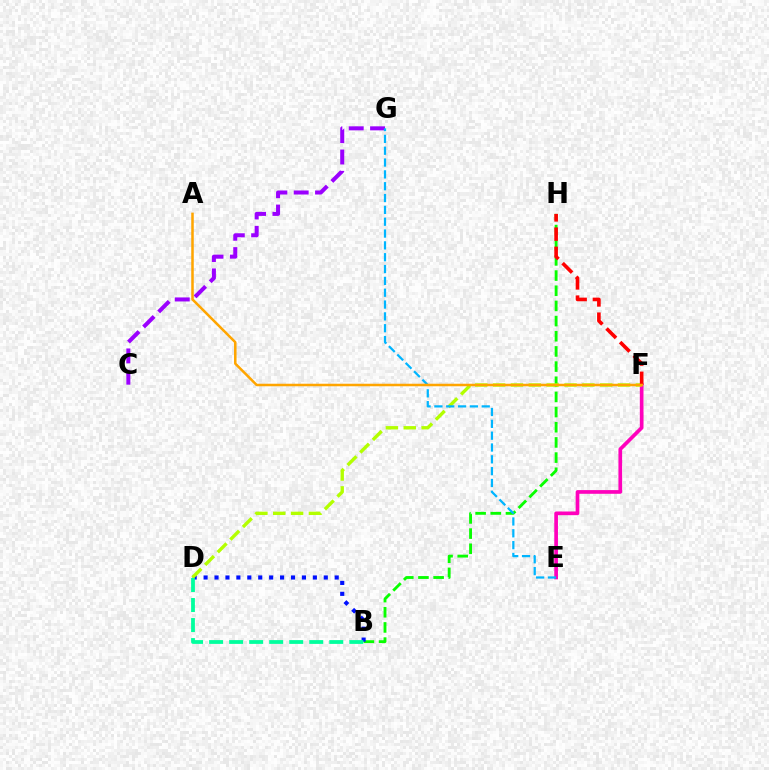{('B', 'H'): [{'color': '#08ff00', 'line_style': 'dashed', 'thickness': 2.06}], ('B', 'D'): [{'color': '#0010ff', 'line_style': 'dotted', 'thickness': 2.97}, {'color': '#00ff9d', 'line_style': 'dashed', 'thickness': 2.72}], ('E', 'F'): [{'color': '#ff00bd', 'line_style': 'solid', 'thickness': 2.65}], ('D', 'F'): [{'color': '#b3ff00', 'line_style': 'dashed', 'thickness': 2.42}], ('C', 'G'): [{'color': '#9b00ff', 'line_style': 'dashed', 'thickness': 2.9}], ('E', 'G'): [{'color': '#00b5ff', 'line_style': 'dashed', 'thickness': 1.61}], ('F', 'H'): [{'color': '#ff0000', 'line_style': 'dashed', 'thickness': 2.61}], ('A', 'F'): [{'color': '#ffa500', 'line_style': 'solid', 'thickness': 1.82}]}